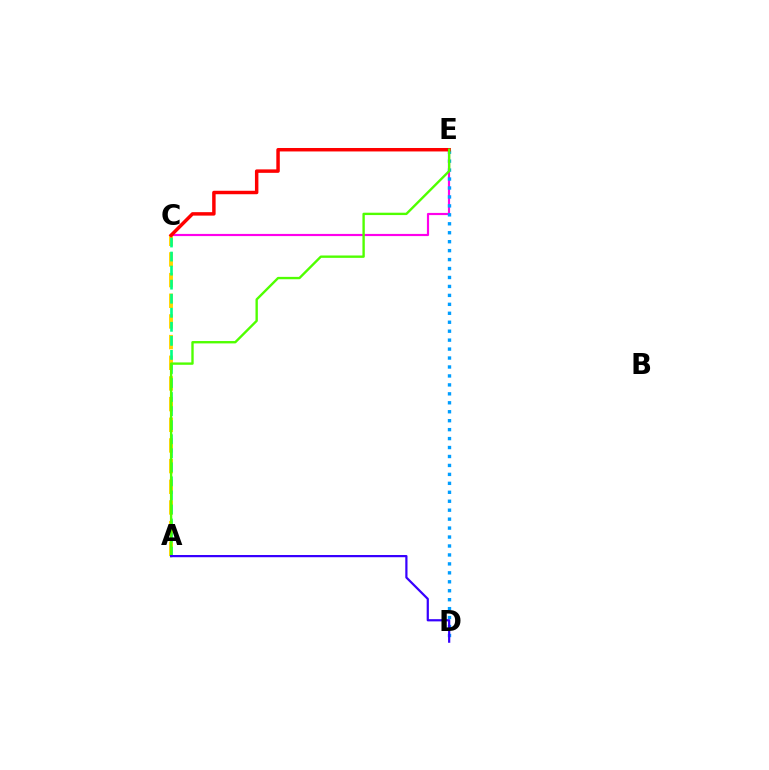{('C', 'E'): [{'color': '#ff00ed', 'line_style': 'solid', 'thickness': 1.56}, {'color': '#ff0000', 'line_style': 'solid', 'thickness': 2.49}], ('A', 'C'): [{'color': '#ffd500', 'line_style': 'dashed', 'thickness': 2.81}, {'color': '#00ff86', 'line_style': 'dashed', 'thickness': 1.91}], ('D', 'E'): [{'color': '#009eff', 'line_style': 'dotted', 'thickness': 2.43}], ('A', 'E'): [{'color': '#4fff00', 'line_style': 'solid', 'thickness': 1.71}], ('A', 'D'): [{'color': '#3700ff', 'line_style': 'solid', 'thickness': 1.59}]}